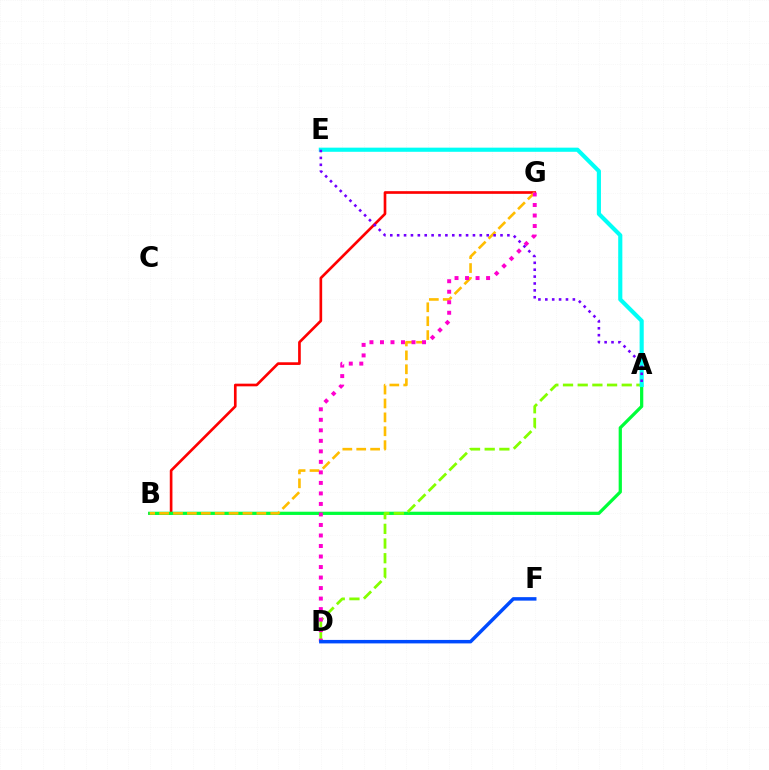{('B', 'G'): [{'color': '#ff0000', 'line_style': 'solid', 'thickness': 1.92}, {'color': '#ffbd00', 'line_style': 'dashed', 'thickness': 1.89}], ('A', 'B'): [{'color': '#00ff39', 'line_style': 'solid', 'thickness': 2.33}], ('A', 'D'): [{'color': '#84ff00', 'line_style': 'dashed', 'thickness': 1.99}], ('A', 'E'): [{'color': '#00fff6', 'line_style': 'solid', 'thickness': 2.98}, {'color': '#7200ff', 'line_style': 'dotted', 'thickness': 1.87}], ('D', 'G'): [{'color': '#ff00cf', 'line_style': 'dotted', 'thickness': 2.86}], ('D', 'F'): [{'color': '#004bff', 'line_style': 'solid', 'thickness': 2.51}]}